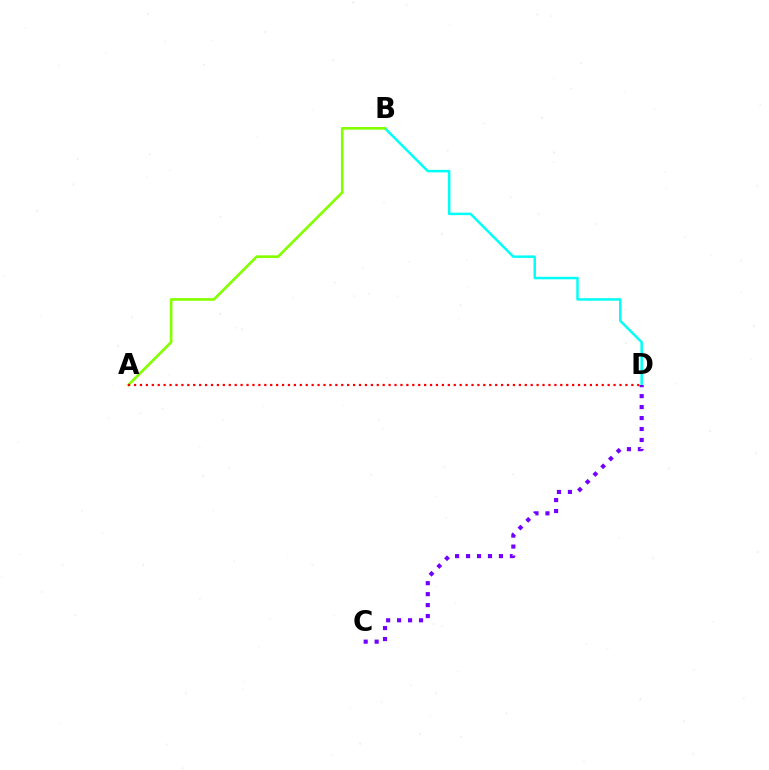{('B', 'D'): [{'color': '#00fff6', 'line_style': 'solid', 'thickness': 1.79}], ('A', 'B'): [{'color': '#84ff00', 'line_style': 'solid', 'thickness': 1.92}], ('C', 'D'): [{'color': '#7200ff', 'line_style': 'dotted', 'thickness': 2.98}], ('A', 'D'): [{'color': '#ff0000', 'line_style': 'dotted', 'thickness': 1.61}]}